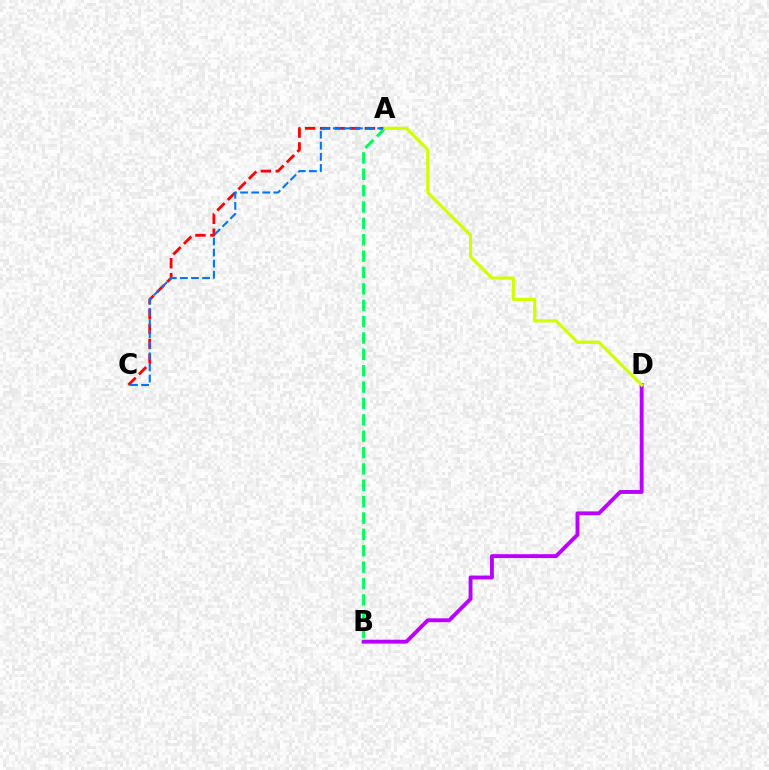{('A', 'C'): [{'color': '#ff0000', 'line_style': 'dashed', 'thickness': 2.03}, {'color': '#0074ff', 'line_style': 'dashed', 'thickness': 1.51}], ('A', 'B'): [{'color': '#00ff5c', 'line_style': 'dashed', 'thickness': 2.22}], ('B', 'D'): [{'color': '#b900ff', 'line_style': 'solid', 'thickness': 2.79}], ('A', 'D'): [{'color': '#d1ff00', 'line_style': 'solid', 'thickness': 2.3}]}